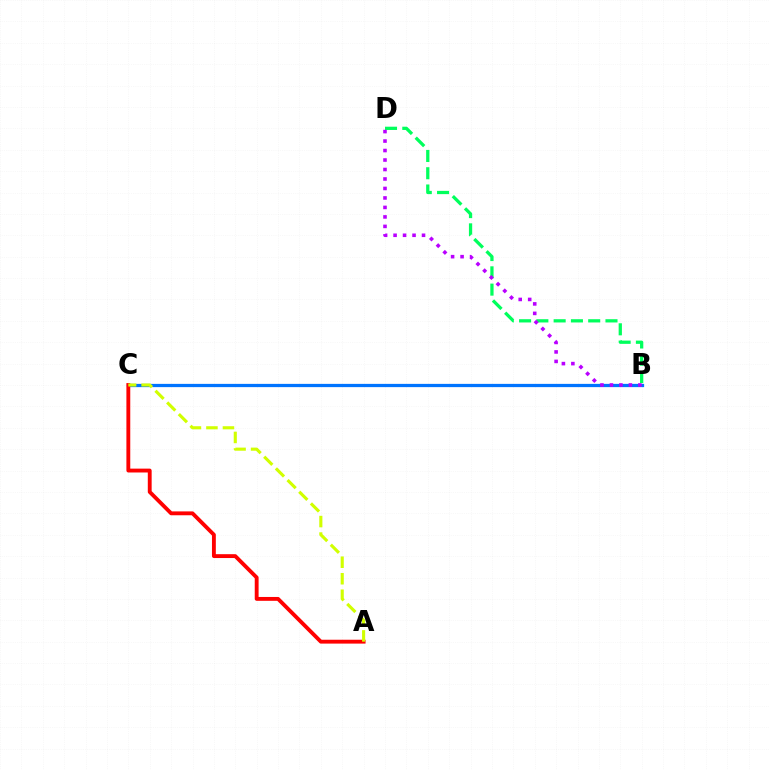{('B', 'C'): [{'color': '#0074ff', 'line_style': 'solid', 'thickness': 2.34}], ('A', 'C'): [{'color': '#ff0000', 'line_style': 'solid', 'thickness': 2.78}, {'color': '#d1ff00', 'line_style': 'dashed', 'thickness': 2.24}], ('B', 'D'): [{'color': '#00ff5c', 'line_style': 'dashed', 'thickness': 2.35}, {'color': '#b900ff', 'line_style': 'dotted', 'thickness': 2.58}]}